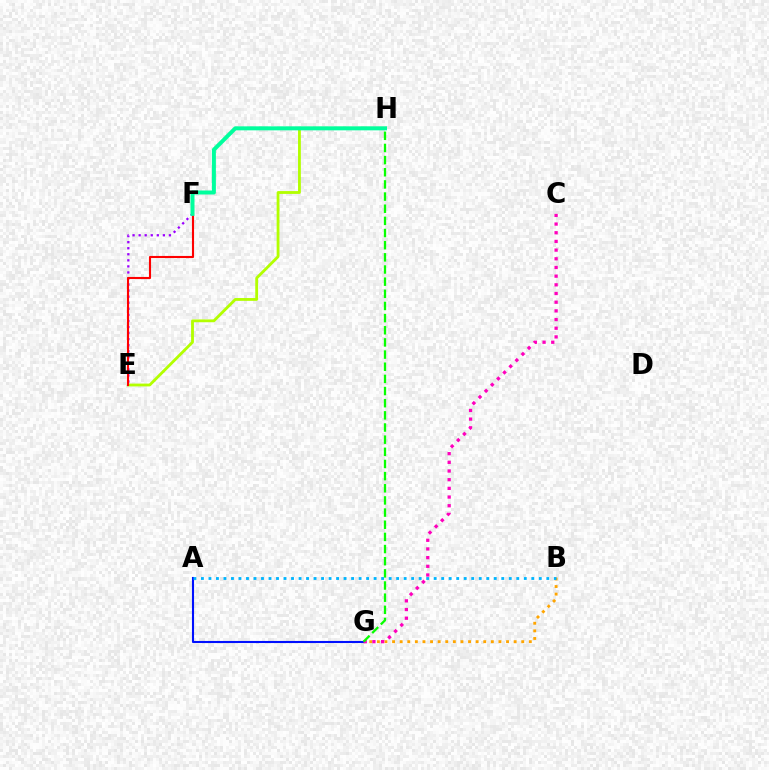{('B', 'G'): [{'color': '#ffa500', 'line_style': 'dotted', 'thickness': 2.06}], ('A', 'G'): [{'color': '#0010ff', 'line_style': 'solid', 'thickness': 1.51}], ('E', 'F'): [{'color': '#9b00ff', 'line_style': 'dotted', 'thickness': 1.65}, {'color': '#ff0000', 'line_style': 'solid', 'thickness': 1.52}], ('E', 'H'): [{'color': '#b3ff00', 'line_style': 'solid', 'thickness': 2.03}], ('C', 'G'): [{'color': '#ff00bd', 'line_style': 'dotted', 'thickness': 2.36}], ('G', 'H'): [{'color': '#08ff00', 'line_style': 'dashed', 'thickness': 1.65}], ('F', 'H'): [{'color': '#00ff9d', 'line_style': 'solid', 'thickness': 2.87}], ('A', 'B'): [{'color': '#00b5ff', 'line_style': 'dotted', 'thickness': 2.04}]}